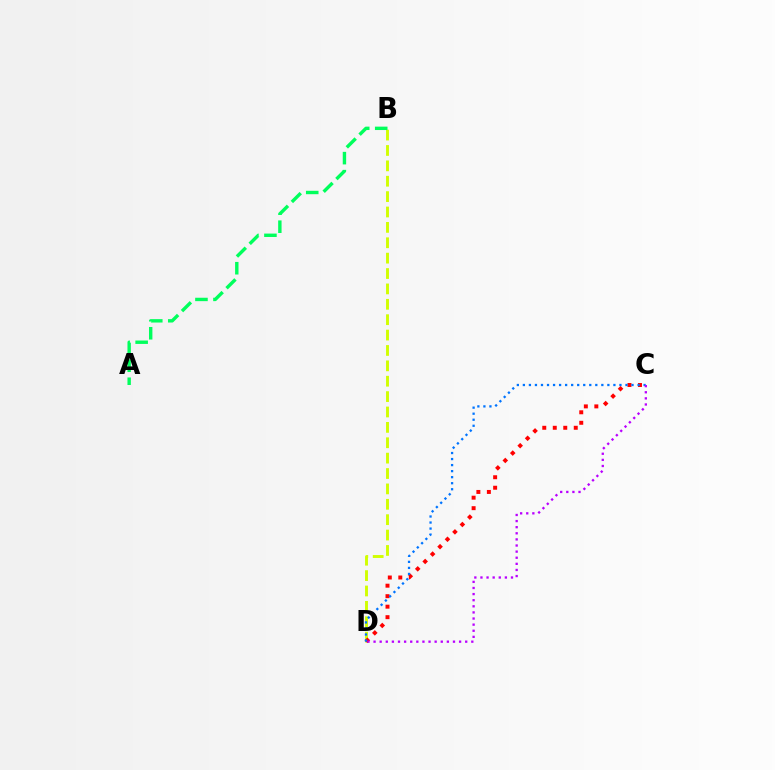{('B', 'D'): [{'color': '#d1ff00', 'line_style': 'dashed', 'thickness': 2.09}], ('C', 'D'): [{'color': '#ff0000', 'line_style': 'dotted', 'thickness': 2.85}, {'color': '#0074ff', 'line_style': 'dotted', 'thickness': 1.64}, {'color': '#b900ff', 'line_style': 'dotted', 'thickness': 1.66}], ('A', 'B'): [{'color': '#00ff5c', 'line_style': 'dashed', 'thickness': 2.45}]}